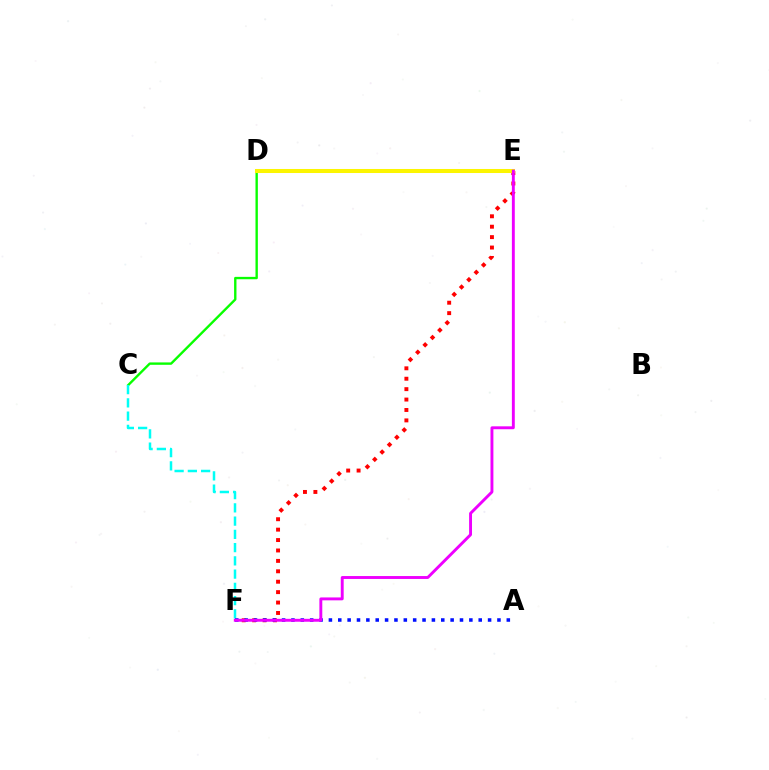{('C', 'D'): [{'color': '#08ff00', 'line_style': 'solid', 'thickness': 1.71}], ('E', 'F'): [{'color': '#ff0000', 'line_style': 'dotted', 'thickness': 2.83}, {'color': '#ee00ff', 'line_style': 'solid', 'thickness': 2.09}], ('C', 'F'): [{'color': '#00fff6', 'line_style': 'dashed', 'thickness': 1.8}], ('D', 'E'): [{'color': '#fcf500', 'line_style': 'solid', 'thickness': 2.9}], ('A', 'F'): [{'color': '#0010ff', 'line_style': 'dotted', 'thickness': 2.54}]}